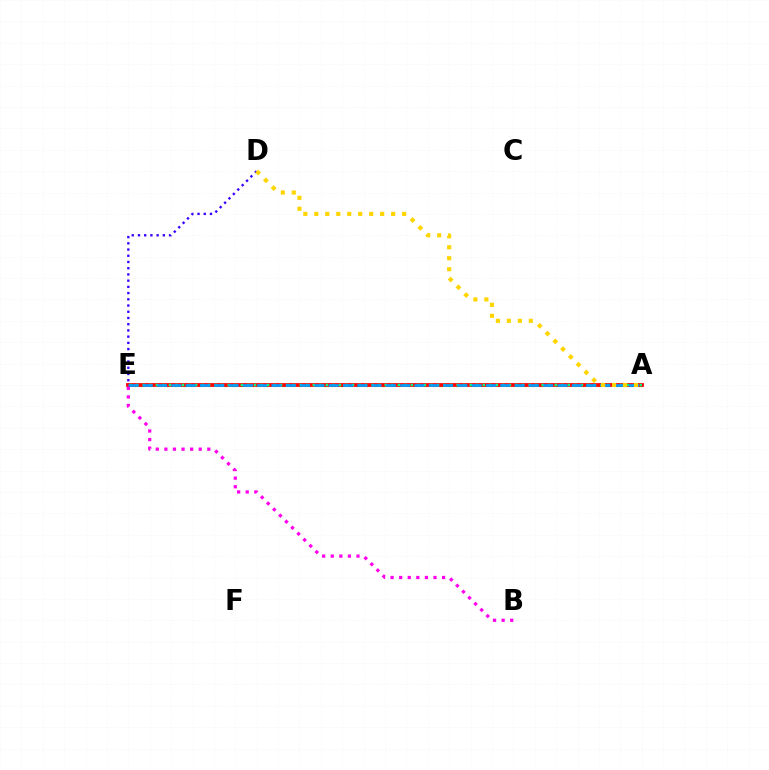{('A', 'E'): [{'color': '#4fff00', 'line_style': 'dotted', 'thickness': 2.26}, {'color': '#ff0000', 'line_style': 'solid', 'thickness': 2.73}, {'color': '#00ff86', 'line_style': 'dotted', 'thickness': 1.78}, {'color': '#009eff', 'line_style': 'dashed', 'thickness': 1.94}], ('D', 'E'): [{'color': '#3700ff', 'line_style': 'dotted', 'thickness': 1.69}], ('A', 'D'): [{'color': '#ffd500', 'line_style': 'dotted', 'thickness': 2.98}], ('B', 'E'): [{'color': '#ff00ed', 'line_style': 'dotted', 'thickness': 2.33}]}